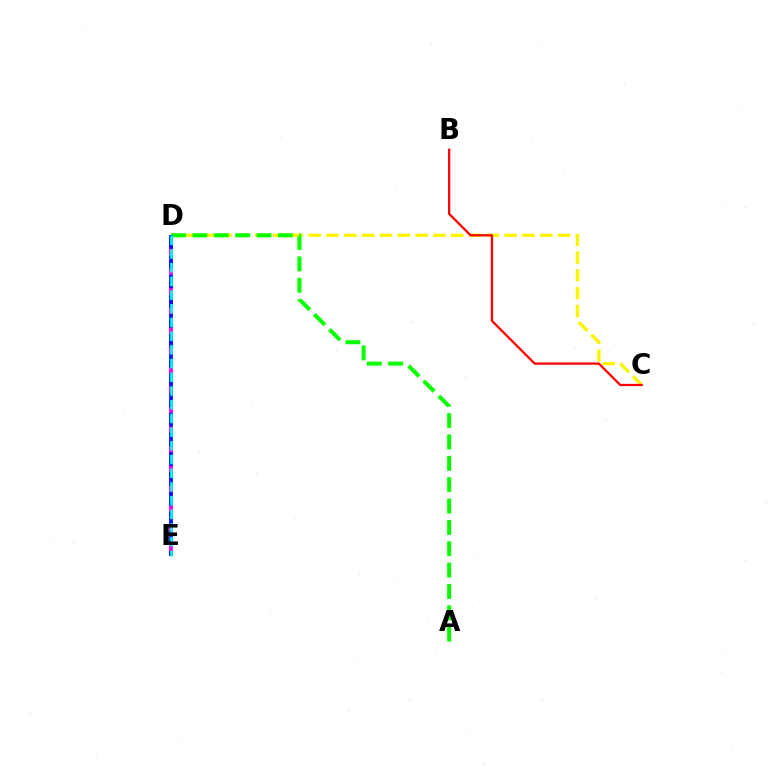{('D', 'E'): [{'color': '#ee00ff', 'line_style': 'dashed', 'thickness': 2.73}, {'color': '#0010ff', 'line_style': 'dashed', 'thickness': 2.68}, {'color': '#00fff6', 'line_style': 'dashed', 'thickness': 1.86}], ('C', 'D'): [{'color': '#fcf500', 'line_style': 'dashed', 'thickness': 2.42}], ('B', 'C'): [{'color': '#ff0000', 'line_style': 'solid', 'thickness': 1.62}], ('A', 'D'): [{'color': '#08ff00', 'line_style': 'dashed', 'thickness': 2.9}]}